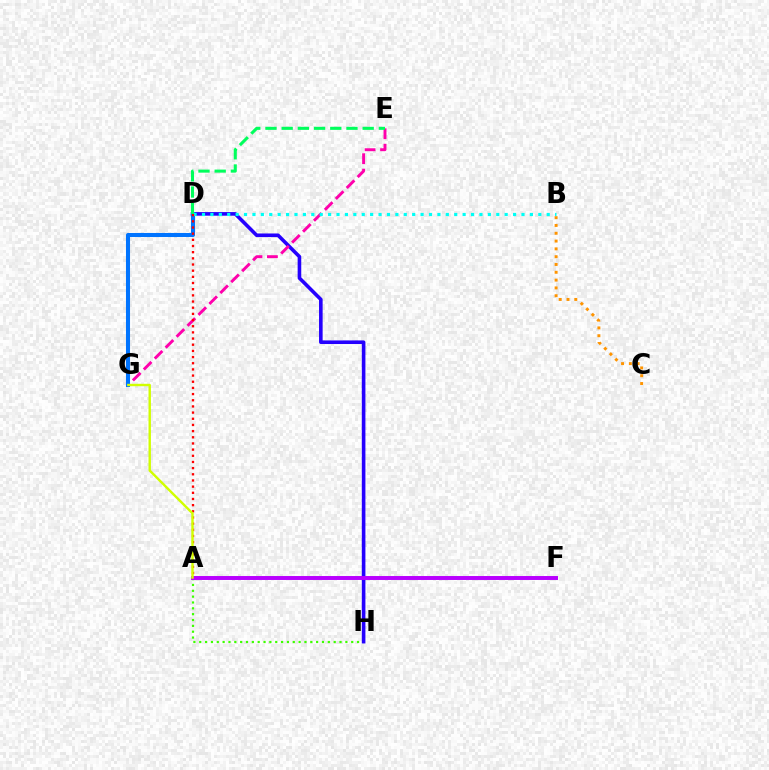{('A', 'H'): [{'color': '#3dff00', 'line_style': 'dotted', 'thickness': 1.59}], ('B', 'C'): [{'color': '#ff9400', 'line_style': 'dotted', 'thickness': 2.12}], ('D', 'H'): [{'color': '#2500ff', 'line_style': 'solid', 'thickness': 2.59}], ('E', 'G'): [{'color': '#ff00ac', 'line_style': 'dashed', 'thickness': 2.1}], ('D', 'G'): [{'color': '#0074ff', 'line_style': 'solid', 'thickness': 2.92}], ('B', 'D'): [{'color': '#00fff6', 'line_style': 'dotted', 'thickness': 2.28}], ('A', 'F'): [{'color': '#b900ff', 'line_style': 'solid', 'thickness': 2.84}], ('D', 'E'): [{'color': '#00ff5c', 'line_style': 'dashed', 'thickness': 2.2}], ('A', 'D'): [{'color': '#ff0000', 'line_style': 'dotted', 'thickness': 1.68}], ('A', 'G'): [{'color': '#d1ff00', 'line_style': 'solid', 'thickness': 1.74}]}